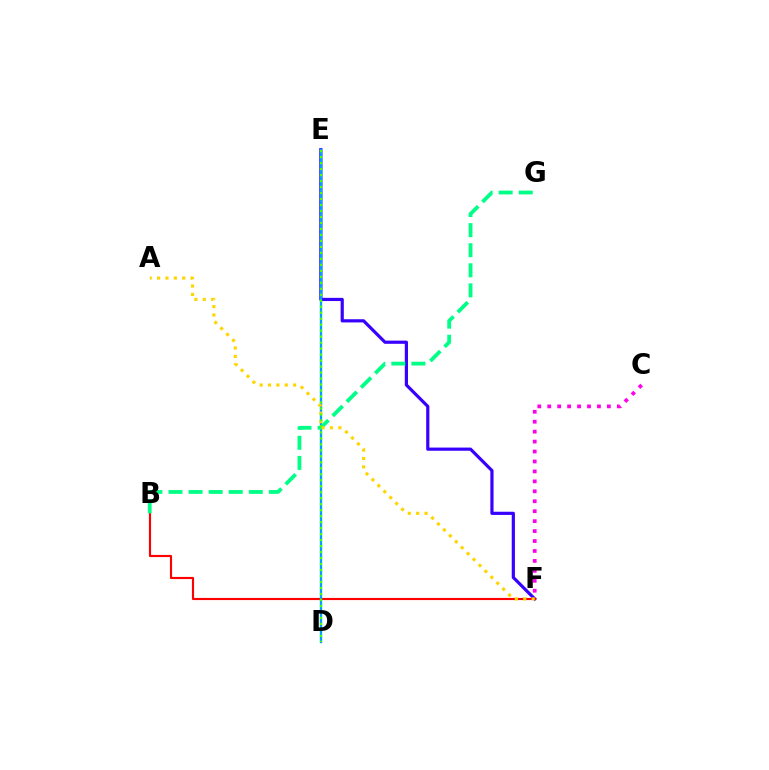{('E', 'F'): [{'color': '#3700ff', 'line_style': 'solid', 'thickness': 2.29}], ('B', 'F'): [{'color': '#ff0000', 'line_style': 'solid', 'thickness': 1.54}], ('D', 'E'): [{'color': '#009eff', 'line_style': 'solid', 'thickness': 1.68}, {'color': '#4fff00', 'line_style': 'dotted', 'thickness': 1.63}], ('B', 'G'): [{'color': '#00ff86', 'line_style': 'dashed', 'thickness': 2.73}], ('C', 'F'): [{'color': '#ff00ed', 'line_style': 'dotted', 'thickness': 2.7}], ('A', 'F'): [{'color': '#ffd500', 'line_style': 'dotted', 'thickness': 2.28}]}